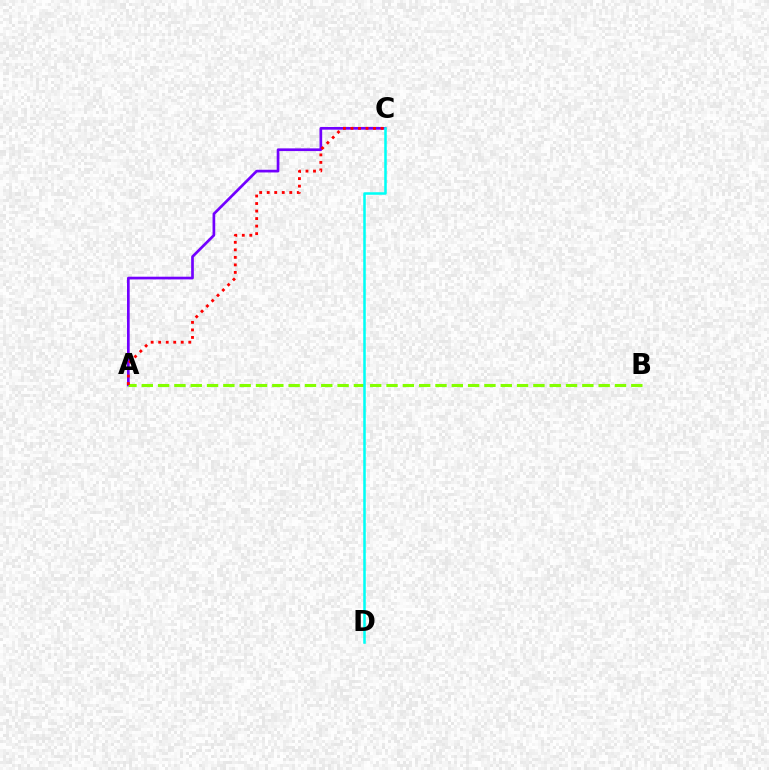{('A', 'C'): [{'color': '#7200ff', 'line_style': 'solid', 'thickness': 1.94}, {'color': '#ff0000', 'line_style': 'dotted', 'thickness': 2.04}], ('A', 'B'): [{'color': '#84ff00', 'line_style': 'dashed', 'thickness': 2.22}], ('C', 'D'): [{'color': '#00fff6', 'line_style': 'solid', 'thickness': 1.83}]}